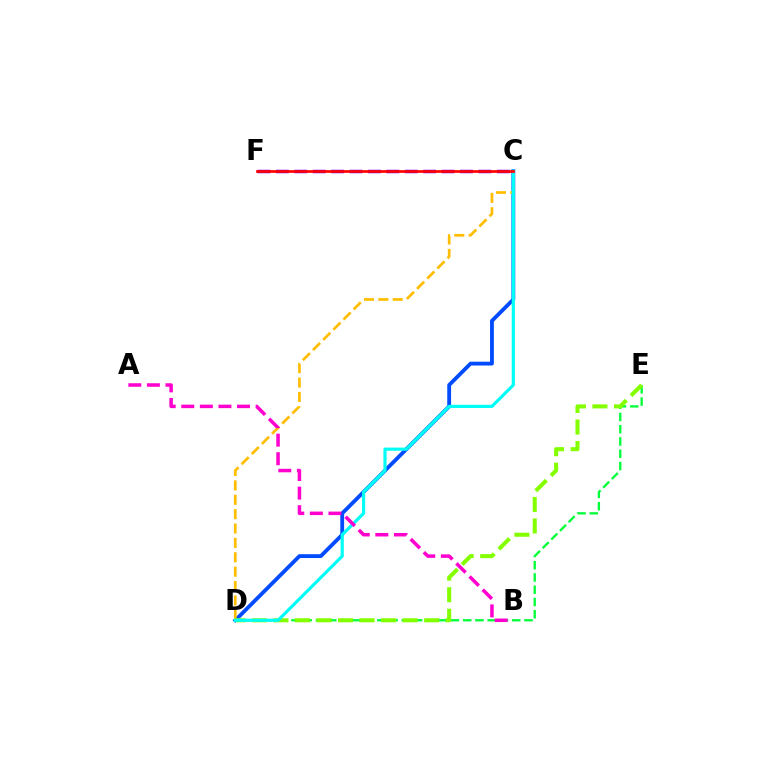{('C', 'D'): [{'color': '#004bff', 'line_style': 'solid', 'thickness': 2.75}, {'color': '#ffbd00', 'line_style': 'dashed', 'thickness': 1.95}, {'color': '#00fff6', 'line_style': 'solid', 'thickness': 2.28}], ('D', 'E'): [{'color': '#00ff39', 'line_style': 'dashed', 'thickness': 1.67}, {'color': '#84ff00', 'line_style': 'dashed', 'thickness': 2.93}], ('C', 'F'): [{'color': '#7200ff', 'line_style': 'dashed', 'thickness': 2.5}, {'color': '#ff0000', 'line_style': 'solid', 'thickness': 1.94}], ('A', 'B'): [{'color': '#ff00cf', 'line_style': 'dashed', 'thickness': 2.52}]}